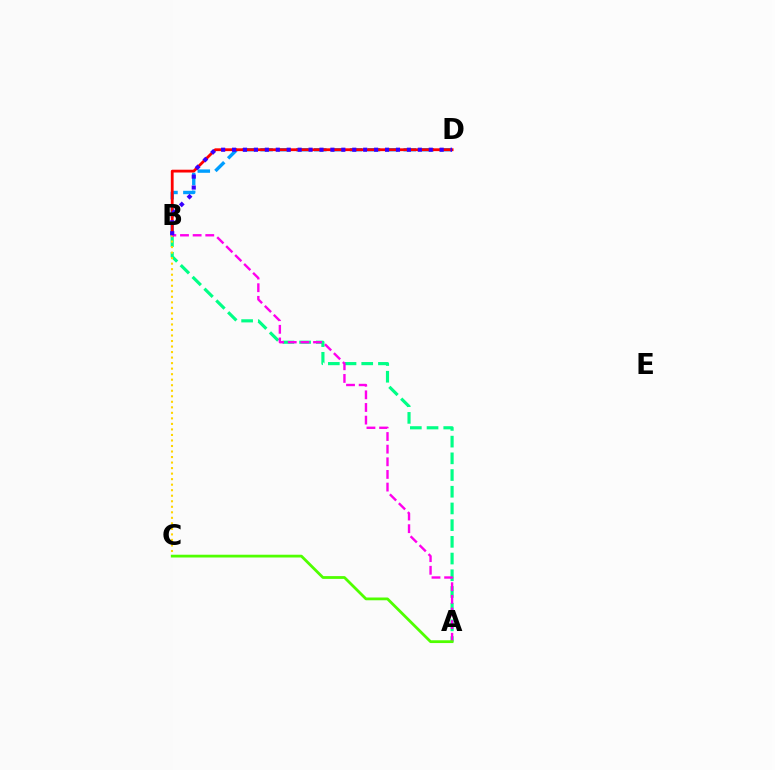{('B', 'D'): [{'color': '#009eff', 'line_style': 'dashed', 'thickness': 2.43}, {'color': '#ff0000', 'line_style': 'solid', 'thickness': 2.02}, {'color': '#3700ff', 'line_style': 'dotted', 'thickness': 2.97}], ('A', 'B'): [{'color': '#00ff86', 'line_style': 'dashed', 'thickness': 2.27}, {'color': '#ff00ed', 'line_style': 'dashed', 'thickness': 1.72}], ('B', 'C'): [{'color': '#ffd500', 'line_style': 'dotted', 'thickness': 1.5}], ('A', 'C'): [{'color': '#4fff00', 'line_style': 'solid', 'thickness': 2.0}]}